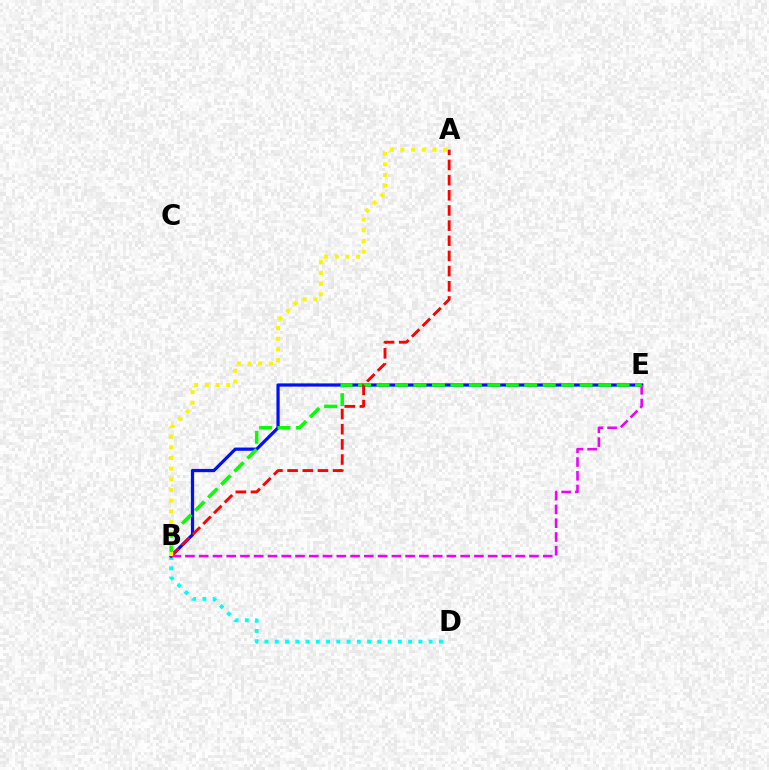{('B', 'D'): [{'color': '#00fff6', 'line_style': 'dotted', 'thickness': 2.79}], ('B', 'E'): [{'color': '#0010ff', 'line_style': 'solid', 'thickness': 2.32}, {'color': '#ee00ff', 'line_style': 'dashed', 'thickness': 1.87}, {'color': '#08ff00', 'line_style': 'dashed', 'thickness': 2.51}], ('A', 'B'): [{'color': '#ff0000', 'line_style': 'dashed', 'thickness': 2.06}, {'color': '#fcf500', 'line_style': 'dotted', 'thickness': 2.9}]}